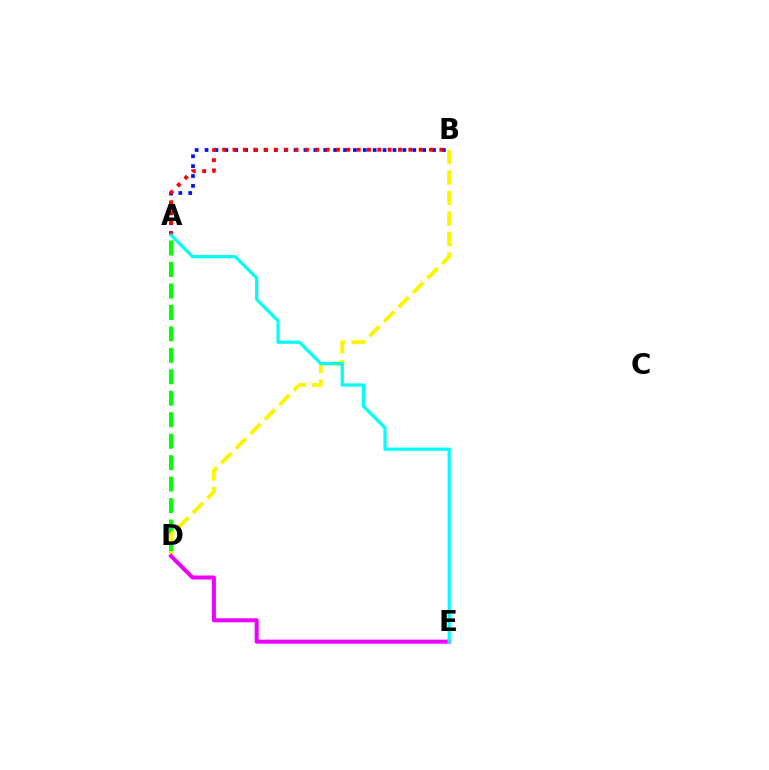{('A', 'D'): [{'color': '#08ff00', 'line_style': 'dashed', 'thickness': 2.92}], ('A', 'B'): [{'color': '#0010ff', 'line_style': 'dotted', 'thickness': 2.69}, {'color': '#ff0000', 'line_style': 'dotted', 'thickness': 2.81}], ('B', 'D'): [{'color': '#fcf500', 'line_style': 'dashed', 'thickness': 2.79}], ('D', 'E'): [{'color': '#ee00ff', 'line_style': 'solid', 'thickness': 2.88}], ('A', 'E'): [{'color': '#00fff6', 'line_style': 'solid', 'thickness': 2.33}]}